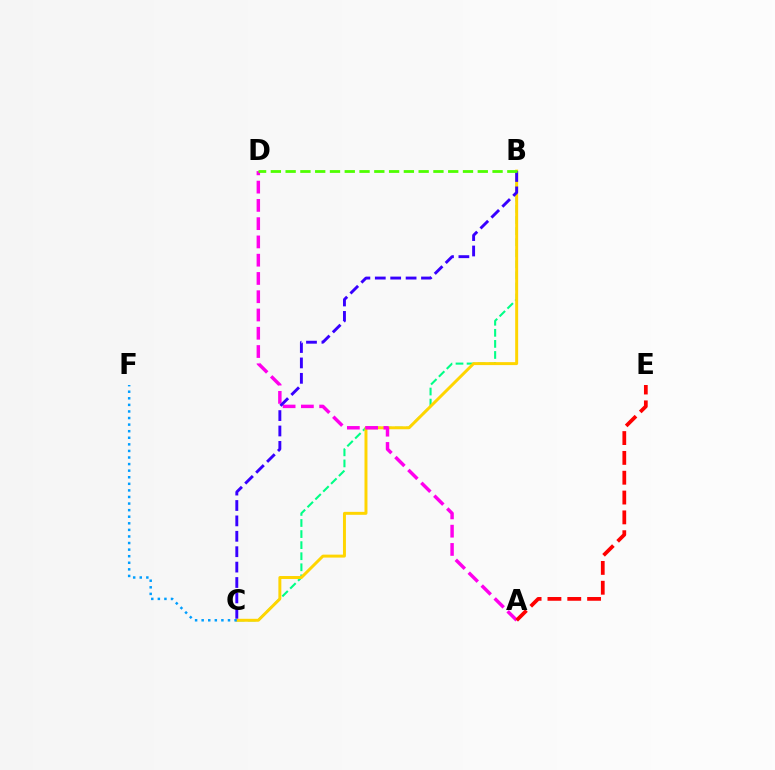{('B', 'C'): [{'color': '#00ff86', 'line_style': 'dashed', 'thickness': 1.5}, {'color': '#ffd500', 'line_style': 'solid', 'thickness': 2.13}, {'color': '#3700ff', 'line_style': 'dashed', 'thickness': 2.09}], ('A', 'D'): [{'color': '#ff00ed', 'line_style': 'dashed', 'thickness': 2.48}], ('C', 'F'): [{'color': '#009eff', 'line_style': 'dotted', 'thickness': 1.79}], ('A', 'E'): [{'color': '#ff0000', 'line_style': 'dashed', 'thickness': 2.69}], ('B', 'D'): [{'color': '#4fff00', 'line_style': 'dashed', 'thickness': 2.01}]}